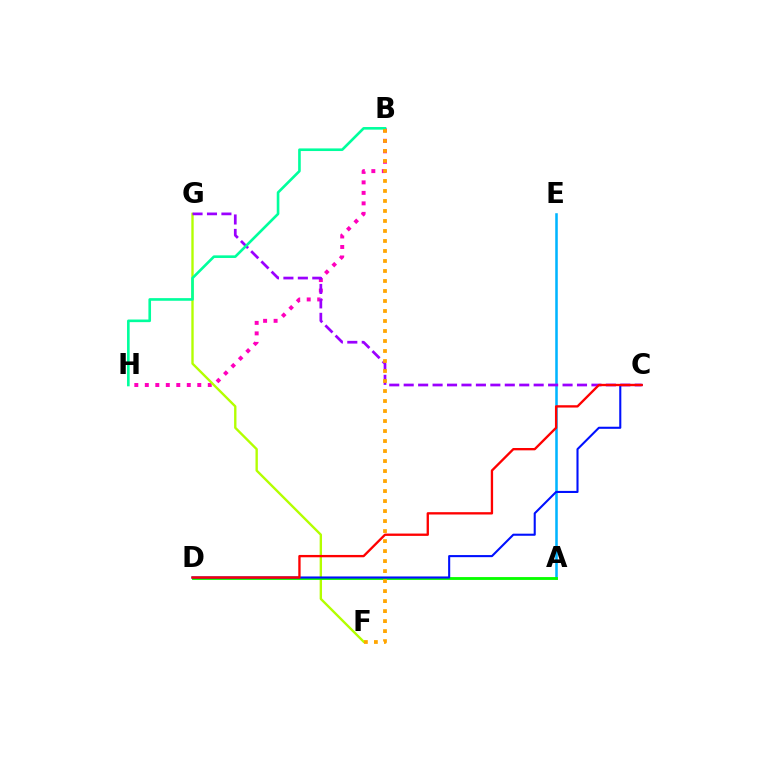{('B', 'H'): [{'color': '#ff00bd', 'line_style': 'dotted', 'thickness': 2.85}, {'color': '#00ff9d', 'line_style': 'solid', 'thickness': 1.89}], ('A', 'E'): [{'color': '#00b5ff', 'line_style': 'solid', 'thickness': 1.84}], ('F', 'G'): [{'color': '#b3ff00', 'line_style': 'solid', 'thickness': 1.71}], ('C', 'G'): [{'color': '#9b00ff', 'line_style': 'dashed', 'thickness': 1.96}], ('A', 'D'): [{'color': '#08ff00', 'line_style': 'solid', 'thickness': 2.06}], ('C', 'D'): [{'color': '#0010ff', 'line_style': 'solid', 'thickness': 1.5}, {'color': '#ff0000', 'line_style': 'solid', 'thickness': 1.68}], ('B', 'F'): [{'color': '#ffa500', 'line_style': 'dotted', 'thickness': 2.72}]}